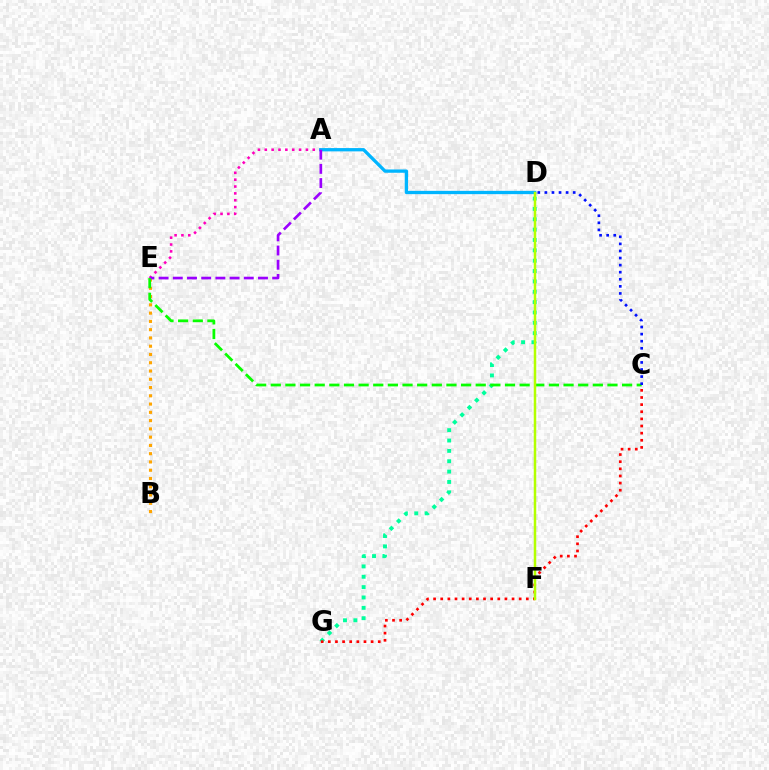{('A', 'E'): [{'color': '#ff00bd', 'line_style': 'dotted', 'thickness': 1.86}, {'color': '#9b00ff', 'line_style': 'dashed', 'thickness': 1.93}], ('A', 'D'): [{'color': '#00b5ff', 'line_style': 'solid', 'thickness': 2.37}], ('D', 'G'): [{'color': '#00ff9d', 'line_style': 'dotted', 'thickness': 2.81}], ('C', 'G'): [{'color': '#ff0000', 'line_style': 'dotted', 'thickness': 1.94}], ('B', 'E'): [{'color': '#ffa500', 'line_style': 'dotted', 'thickness': 2.25}], ('C', 'E'): [{'color': '#08ff00', 'line_style': 'dashed', 'thickness': 1.99}], ('D', 'F'): [{'color': '#b3ff00', 'line_style': 'solid', 'thickness': 1.8}], ('C', 'D'): [{'color': '#0010ff', 'line_style': 'dotted', 'thickness': 1.92}]}